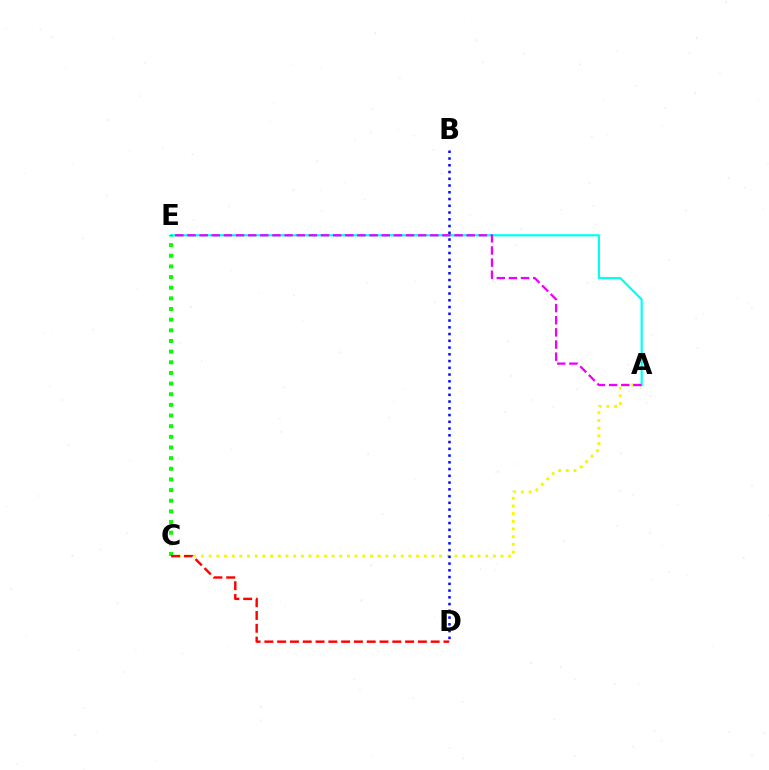{('A', 'E'): [{'color': '#00fff6', 'line_style': 'solid', 'thickness': 1.58}, {'color': '#ee00ff', 'line_style': 'dashed', 'thickness': 1.65}], ('A', 'C'): [{'color': '#fcf500', 'line_style': 'dotted', 'thickness': 2.09}], ('C', 'E'): [{'color': '#08ff00', 'line_style': 'dotted', 'thickness': 2.89}], ('B', 'D'): [{'color': '#0010ff', 'line_style': 'dotted', 'thickness': 1.83}], ('C', 'D'): [{'color': '#ff0000', 'line_style': 'dashed', 'thickness': 1.74}]}